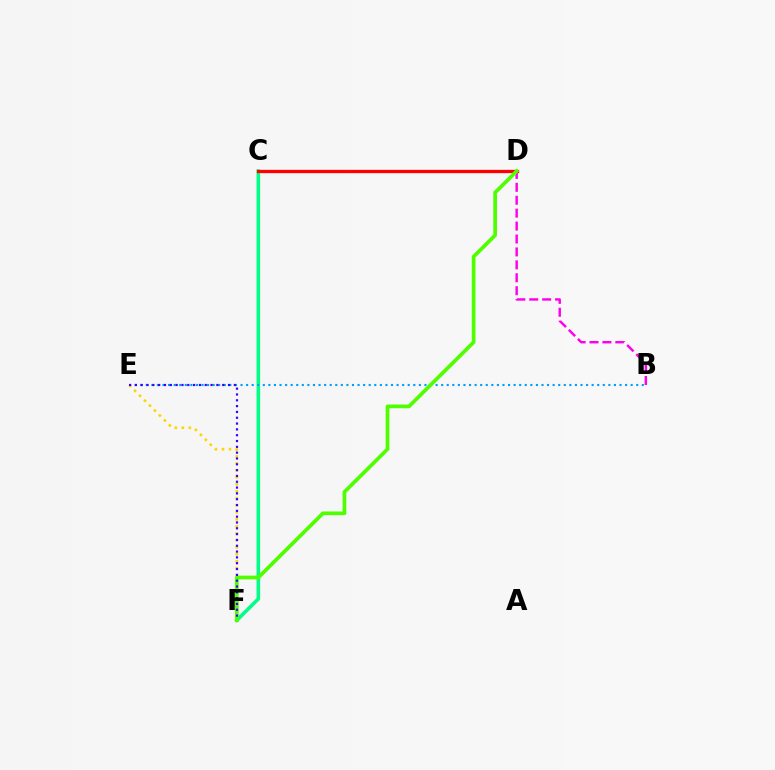{('B', 'D'): [{'color': '#ff00ed', 'line_style': 'dashed', 'thickness': 1.76}], ('C', 'F'): [{'color': '#00ff86', 'line_style': 'solid', 'thickness': 2.58}], ('C', 'D'): [{'color': '#ff0000', 'line_style': 'solid', 'thickness': 2.37}], ('B', 'E'): [{'color': '#009eff', 'line_style': 'dotted', 'thickness': 1.51}], ('E', 'F'): [{'color': '#ffd500', 'line_style': 'dotted', 'thickness': 1.9}, {'color': '#3700ff', 'line_style': 'dotted', 'thickness': 1.58}], ('D', 'F'): [{'color': '#4fff00', 'line_style': 'solid', 'thickness': 2.67}]}